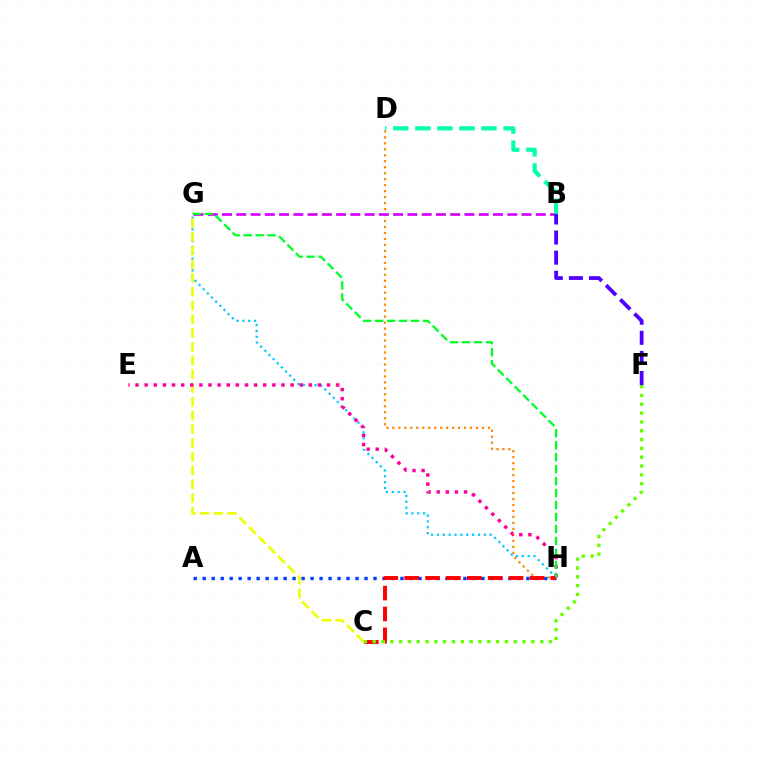{('D', 'H'): [{'color': '#ff8800', 'line_style': 'dotted', 'thickness': 1.62}], ('G', 'H'): [{'color': '#00c7ff', 'line_style': 'dotted', 'thickness': 1.59}, {'color': '#00ff27', 'line_style': 'dashed', 'thickness': 1.63}], ('A', 'H'): [{'color': '#003fff', 'line_style': 'dotted', 'thickness': 2.44}], ('C', 'G'): [{'color': '#eeff00', 'line_style': 'dashed', 'thickness': 1.87}], ('C', 'H'): [{'color': '#ff0000', 'line_style': 'dashed', 'thickness': 2.84}], ('B', 'G'): [{'color': '#d600ff', 'line_style': 'dashed', 'thickness': 1.94}], ('E', 'H'): [{'color': '#ff00a0', 'line_style': 'dotted', 'thickness': 2.48}], ('C', 'F'): [{'color': '#66ff00', 'line_style': 'dotted', 'thickness': 2.4}], ('B', 'D'): [{'color': '#00ffaf', 'line_style': 'dashed', 'thickness': 3.0}], ('B', 'F'): [{'color': '#4f00ff', 'line_style': 'dashed', 'thickness': 2.73}]}